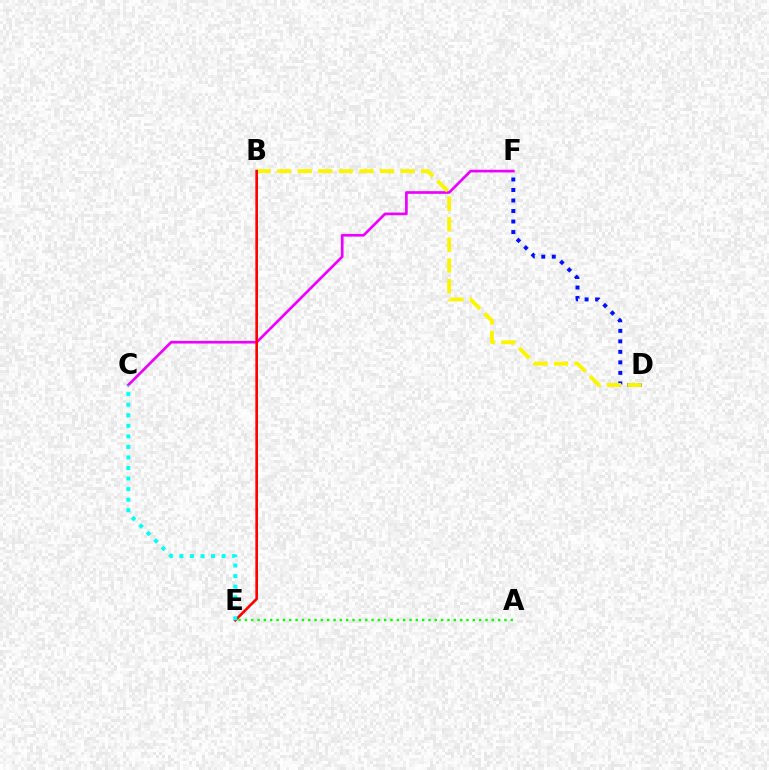{('C', 'F'): [{'color': '#ee00ff', 'line_style': 'solid', 'thickness': 1.92}], ('D', 'F'): [{'color': '#0010ff', 'line_style': 'dotted', 'thickness': 2.86}], ('B', 'D'): [{'color': '#fcf500', 'line_style': 'dashed', 'thickness': 2.79}], ('A', 'E'): [{'color': '#08ff00', 'line_style': 'dotted', 'thickness': 1.72}], ('B', 'E'): [{'color': '#ff0000', 'line_style': 'solid', 'thickness': 1.9}], ('C', 'E'): [{'color': '#00fff6', 'line_style': 'dotted', 'thickness': 2.87}]}